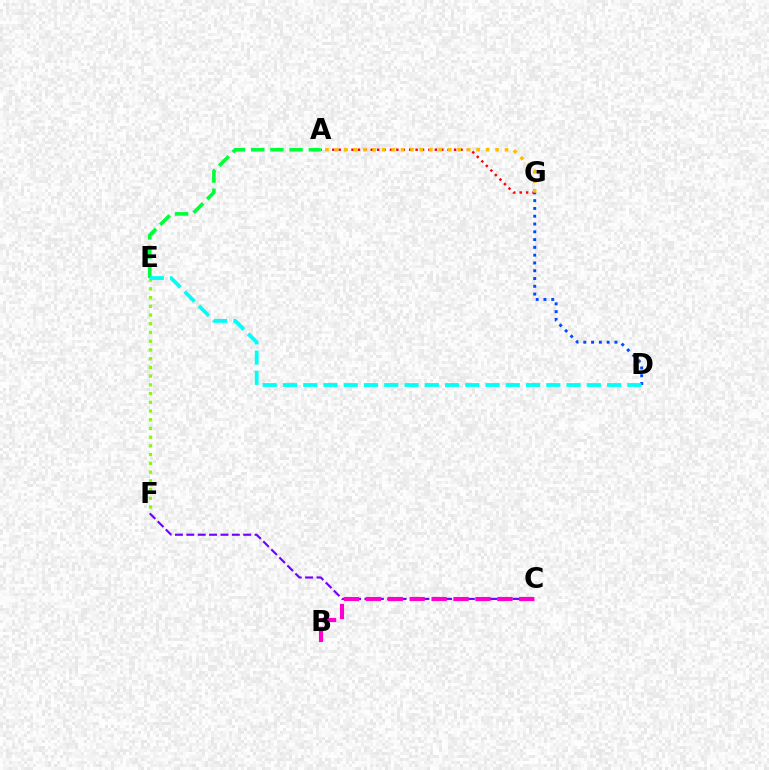{('A', 'G'): [{'color': '#ff0000', 'line_style': 'dotted', 'thickness': 1.74}, {'color': '#ffbd00', 'line_style': 'dotted', 'thickness': 2.57}], ('C', 'F'): [{'color': '#7200ff', 'line_style': 'dashed', 'thickness': 1.55}], ('B', 'C'): [{'color': '#ff00cf', 'line_style': 'dashed', 'thickness': 2.98}], ('D', 'G'): [{'color': '#004bff', 'line_style': 'dotted', 'thickness': 2.12}], ('A', 'E'): [{'color': '#00ff39', 'line_style': 'dashed', 'thickness': 2.61}], ('E', 'F'): [{'color': '#84ff00', 'line_style': 'dotted', 'thickness': 2.37}], ('D', 'E'): [{'color': '#00fff6', 'line_style': 'dashed', 'thickness': 2.75}]}